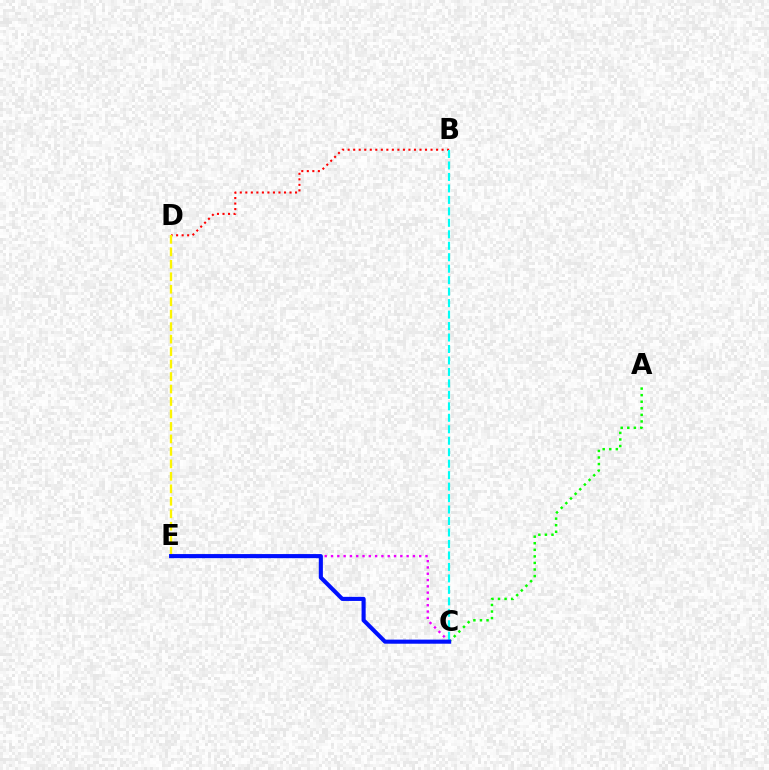{('A', 'C'): [{'color': '#08ff00', 'line_style': 'dotted', 'thickness': 1.79}], ('B', 'D'): [{'color': '#ff0000', 'line_style': 'dotted', 'thickness': 1.5}], ('D', 'E'): [{'color': '#fcf500', 'line_style': 'dashed', 'thickness': 1.69}], ('C', 'E'): [{'color': '#ee00ff', 'line_style': 'dotted', 'thickness': 1.71}, {'color': '#0010ff', 'line_style': 'solid', 'thickness': 2.95}], ('B', 'C'): [{'color': '#00fff6', 'line_style': 'dashed', 'thickness': 1.56}]}